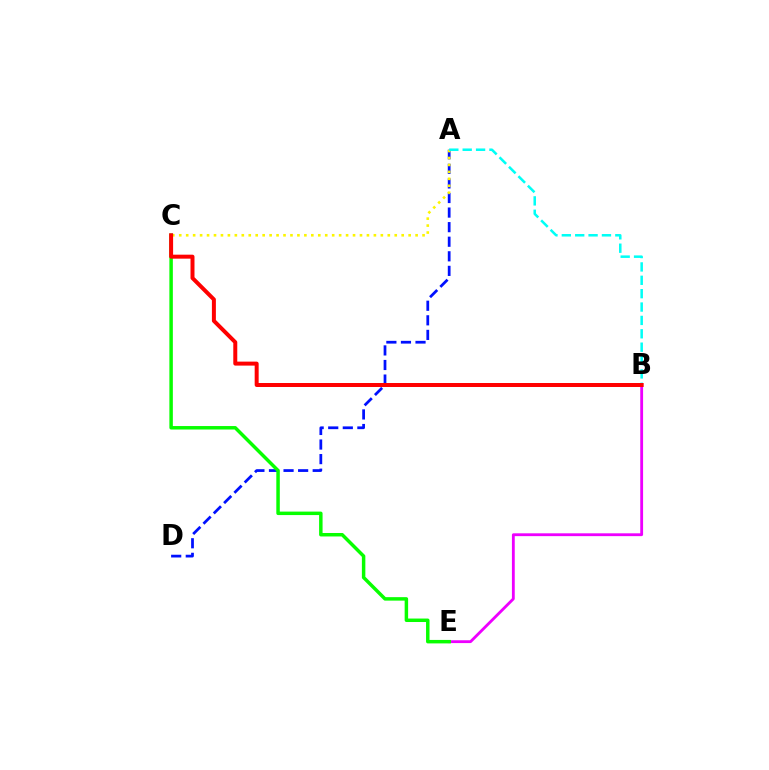{('B', 'E'): [{'color': '#ee00ff', 'line_style': 'solid', 'thickness': 2.04}], ('A', 'D'): [{'color': '#0010ff', 'line_style': 'dashed', 'thickness': 1.98}], ('A', 'C'): [{'color': '#fcf500', 'line_style': 'dotted', 'thickness': 1.89}], ('C', 'E'): [{'color': '#08ff00', 'line_style': 'solid', 'thickness': 2.5}], ('A', 'B'): [{'color': '#00fff6', 'line_style': 'dashed', 'thickness': 1.82}], ('B', 'C'): [{'color': '#ff0000', 'line_style': 'solid', 'thickness': 2.87}]}